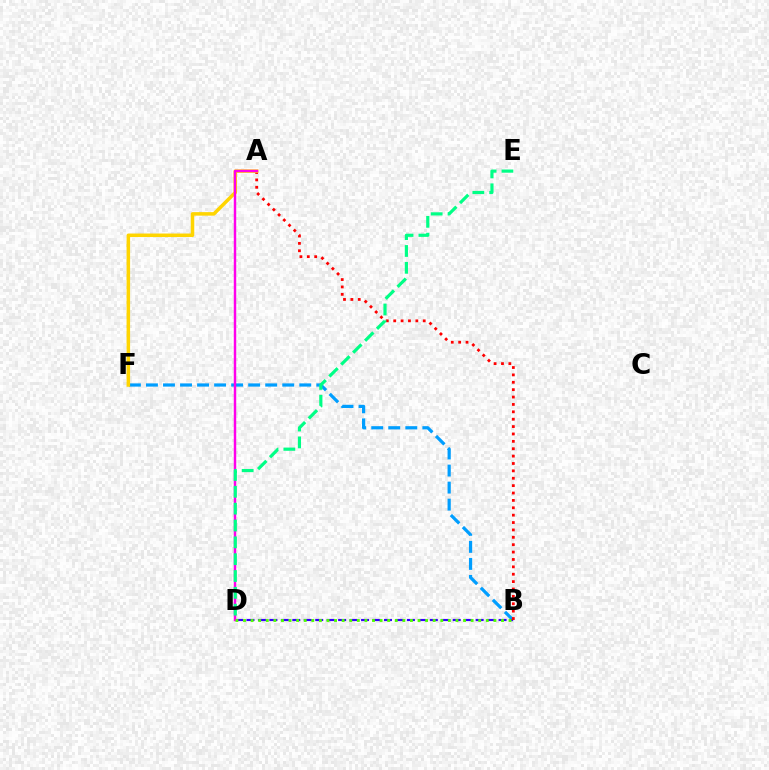{('B', 'F'): [{'color': '#009eff', 'line_style': 'dashed', 'thickness': 2.31}], ('B', 'D'): [{'color': '#3700ff', 'line_style': 'dashed', 'thickness': 1.56}, {'color': '#4fff00', 'line_style': 'dotted', 'thickness': 2.06}], ('A', 'B'): [{'color': '#ff0000', 'line_style': 'dotted', 'thickness': 2.01}], ('A', 'F'): [{'color': '#ffd500', 'line_style': 'solid', 'thickness': 2.53}], ('A', 'D'): [{'color': '#ff00ed', 'line_style': 'solid', 'thickness': 1.76}], ('D', 'E'): [{'color': '#00ff86', 'line_style': 'dashed', 'thickness': 2.29}]}